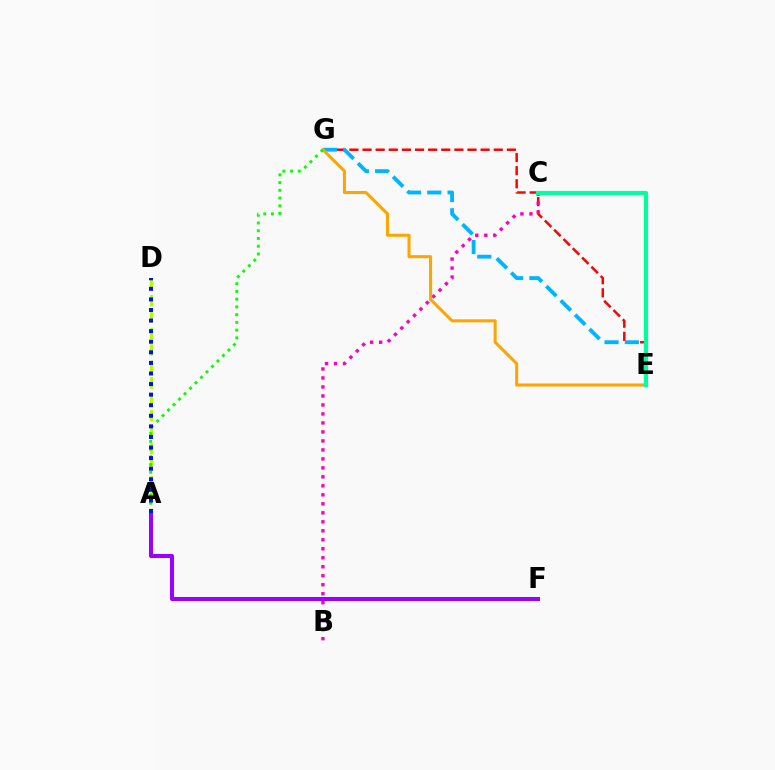{('E', 'G'): [{'color': '#ff0000', 'line_style': 'dashed', 'thickness': 1.78}, {'color': '#00b5ff', 'line_style': 'dashed', 'thickness': 2.76}, {'color': '#ffa500', 'line_style': 'solid', 'thickness': 2.2}], ('B', 'C'): [{'color': '#ff00bd', 'line_style': 'dotted', 'thickness': 2.44}], ('A', 'D'): [{'color': '#b3ff00', 'line_style': 'dashed', 'thickness': 2.23}, {'color': '#0010ff', 'line_style': 'dotted', 'thickness': 2.87}], ('A', 'F'): [{'color': '#9b00ff', 'line_style': 'solid', 'thickness': 2.91}], ('C', 'E'): [{'color': '#00ff9d', 'line_style': 'solid', 'thickness': 2.98}], ('A', 'G'): [{'color': '#08ff00', 'line_style': 'dotted', 'thickness': 2.1}]}